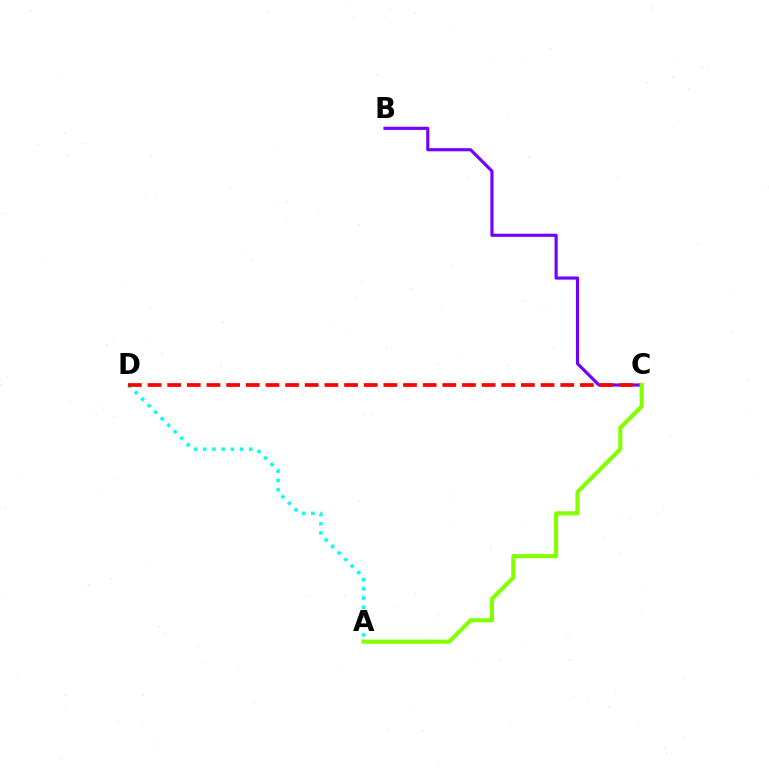{('A', 'D'): [{'color': '#00fff6', 'line_style': 'dotted', 'thickness': 2.5}], ('B', 'C'): [{'color': '#7200ff', 'line_style': 'solid', 'thickness': 2.26}], ('C', 'D'): [{'color': '#ff0000', 'line_style': 'dashed', 'thickness': 2.67}], ('A', 'C'): [{'color': '#84ff00', 'line_style': 'solid', 'thickness': 2.97}]}